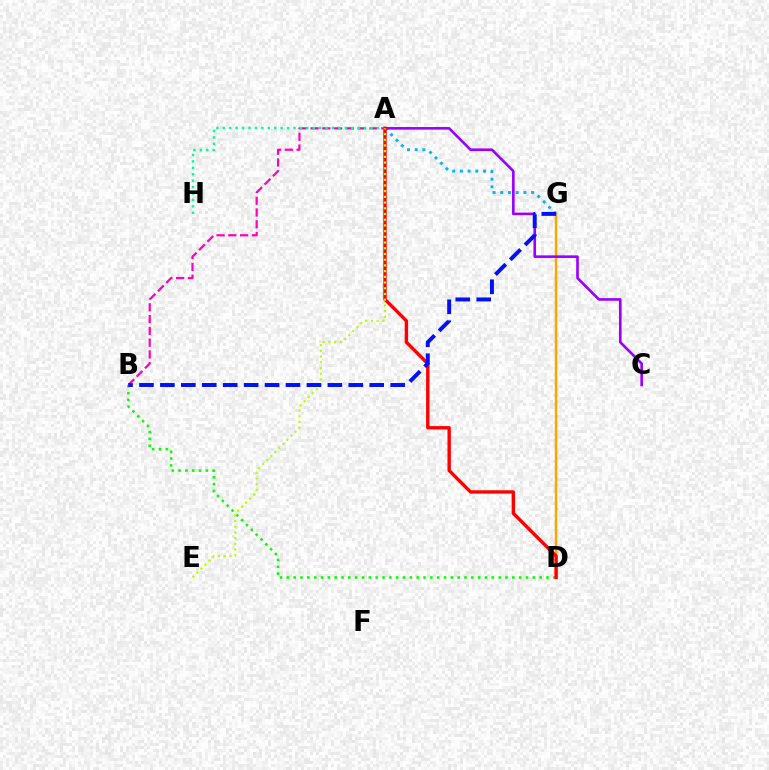{('A', 'G'): [{'color': '#00b5ff', 'line_style': 'dotted', 'thickness': 2.1}], ('D', 'G'): [{'color': '#ffa500', 'line_style': 'solid', 'thickness': 1.77}], ('A', 'B'): [{'color': '#ff00bd', 'line_style': 'dashed', 'thickness': 1.6}], ('B', 'D'): [{'color': '#08ff00', 'line_style': 'dotted', 'thickness': 1.86}], ('A', 'C'): [{'color': '#9b00ff', 'line_style': 'solid', 'thickness': 1.89}], ('A', 'H'): [{'color': '#00ff9d', 'line_style': 'dotted', 'thickness': 1.75}], ('A', 'D'): [{'color': '#ff0000', 'line_style': 'solid', 'thickness': 2.43}], ('A', 'E'): [{'color': '#b3ff00', 'line_style': 'dotted', 'thickness': 1.55}], ('B', 'G'): [{'color': '#0010ff', 'line_style': 'dashed', 'thickness': 2.84}]}